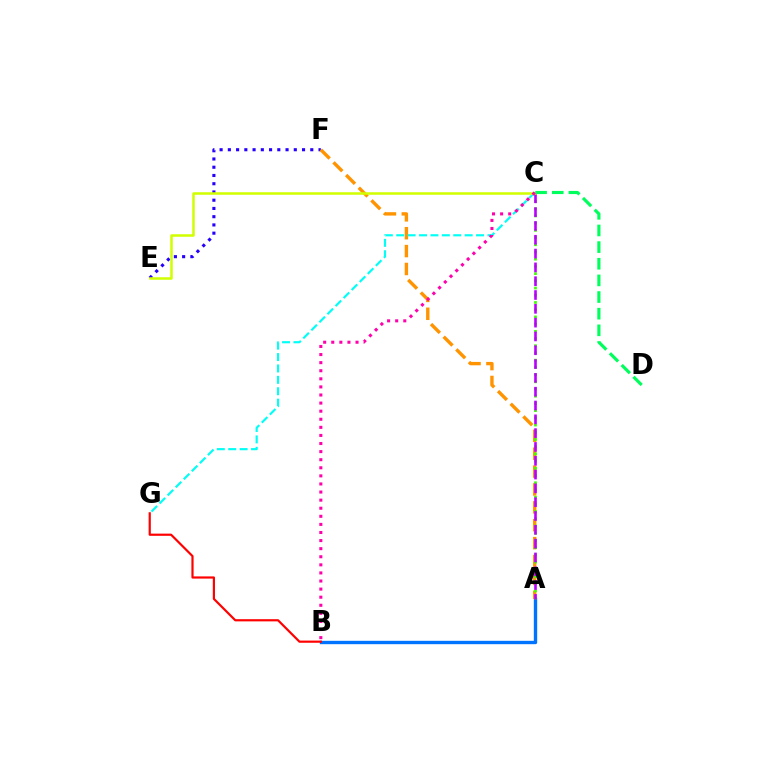{('E', 'F'): [{'color': '#2500ff', 'line_style': 'dotted', 'thickness': 2.24}], ('A', 'B'): [{'color': '#0074ff', 'line_style': 'solid', 'thickness': 2.42}], ('A', 'F'): [{'color': '#ff9400', 'line_style': 'dashed', 'thickness': 2.43}], ('A', 'C'): [{'color': '#3dff00', 'line_style': 'dotted', 'thickness': 1.96}, {'color': '#b900ff', 'line_style': 'dashed', 'thickness': 1.88}], ('B', 'G'): [{'color': '#ff0000', 'line_style': 'solid', 'thickness': 1.57}], ('C', 'G'): [{'color': '#00fff6', 'line_style': 'dashed', 'thickness': 1.55}], ('C', 'E'): [{'color': '#d1ff00', 'line_style': 'solid', 'thickness': 1.82}], ('C', 'D'): [{'color': '#00ff5c', 'line_style': 'dashed', 'thickness': 2.26}], ('B', 'C'): [{'color': '#ff00ac', 'line_style': 'dotted', 'thickness': 2.2}]}